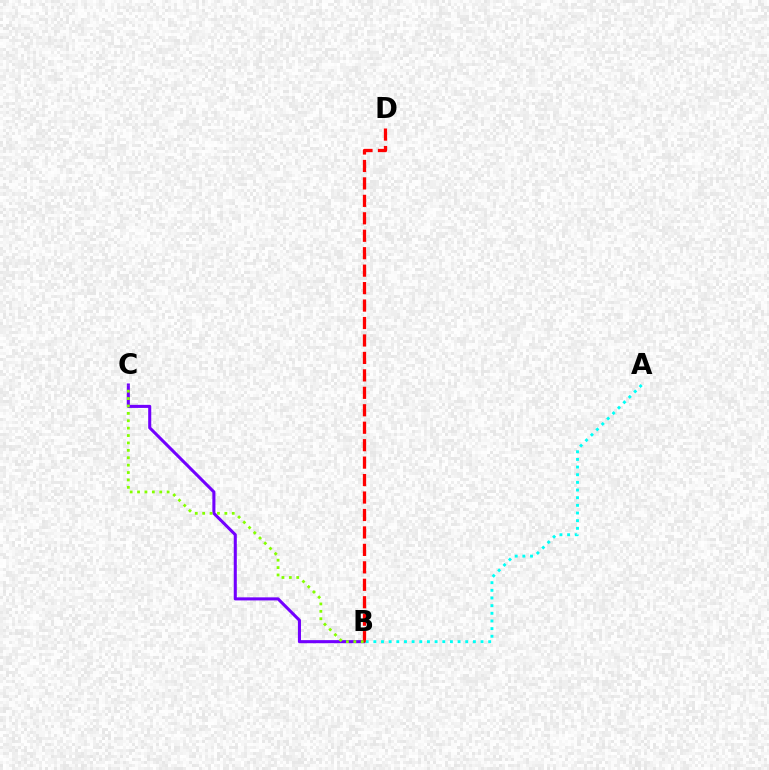{('B', 'C'): [{'color': '#7200ff', 'line_style': 'solid', 'thickness': 2.21}, {'color': '#84ff00', 'line_style': 'dotted', 'thickness': 2.01}], ('B', 'D'): [{'color': '#ff0000', 'line_style': 'dashed', 'thickness': 2.37}], ('A', 'B'): [{'color': '#00fff6', 'line_style': 'dotted', 'thickness': 2.08}]}